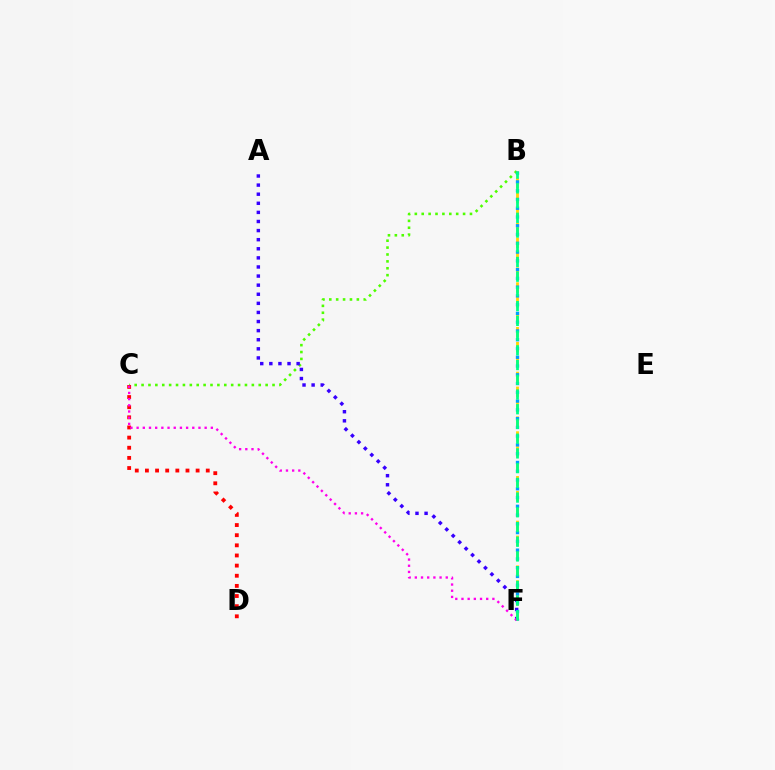{('B', 'C'): [{'color': '#4fff00', 'line_style': 'dotted', 'thickness': 1.87}], ('A', 'F'): [{'color': '#3700ff', 'line_style': 'dotted', 'thickness': 2.47}], ('B', 'F'): [{'color': '#ffd500', 'line_style': 'dashed', 'thickness': 2.02}, {'color': '#009eff', 'line_style': 'dotted', 'thickness': 2.38}, {'color': '#00ff86', 'line_style': 'dashed', 'thickness': 2.0}], ('C', 'D'): [{'color': '#ff0000', 'line_style': 'dotted', 'thickness': 2.75}], ('C', 'F'): [{'color': '#ff00ed', 'line_style': 'dotted', 'thickness': 1.68}]}